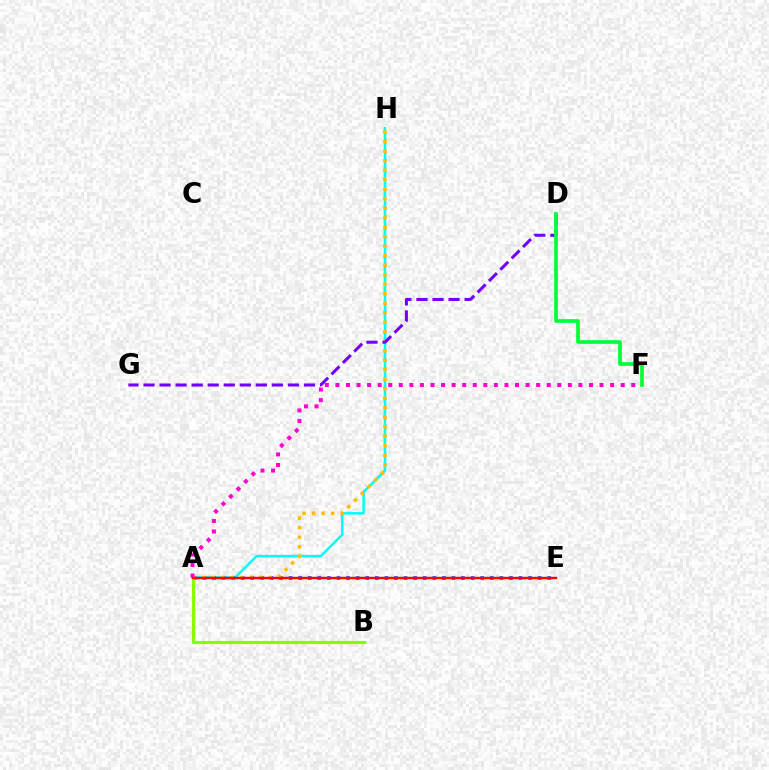{('A', 'H'): [{'color': '#00fff6', 'line_style': 'solid', 'thickness': 1.82}, {'color': '#ffbd00', 'line_style': 'dotted', 'thickness': 2.58}], ('A', 'E'): [{'color': '#004bff', 'line_style': 'dotted', 'thickness': 2.6}, {'color': '#ff0000', 'line_style': 'solid', 'thickness': 1.75}], ('D', 'G'): [{'color': '#7200ff', 'line_style': 'dashed', 'thickness': 2.18}], ('D', 'F'): [{'color': '#00ff39', 'line_style': 'solid', 'thickness': 2.65}], ('A', 'B'): [{'color': '#84ff00', 'line_style': 'solid', 'thickness': 2.24}], ('A', 'F'): [{'color': '#ff00cf', 'line_style': 'dotted', 'thickness': 2.87}]}